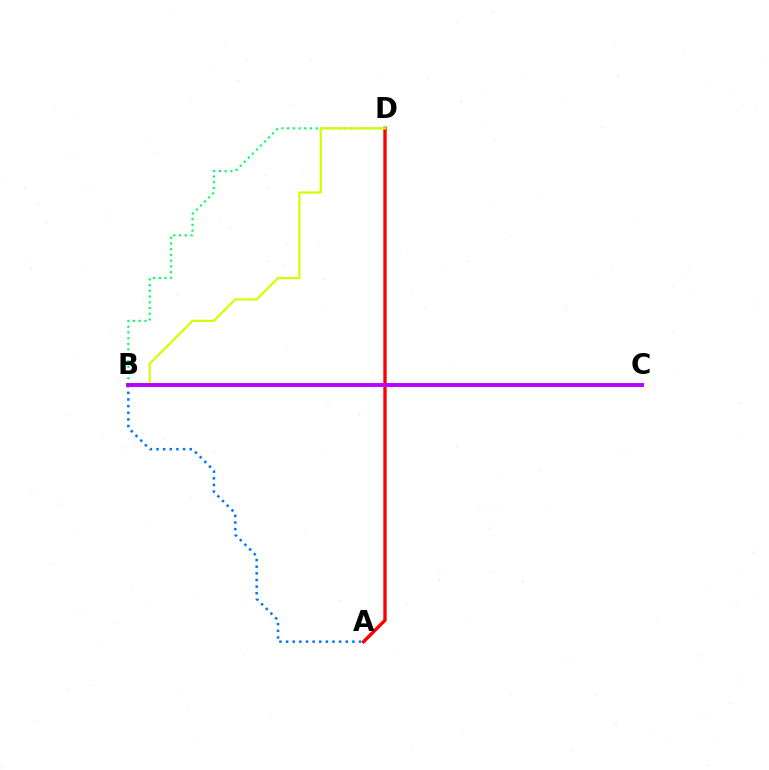{('A', 'D'): [{'color': '#ff0000', 'line_style': 'solid', 'thickness': 2.43}], ('B', 'D'): [{'color': '#00ff5c', 'line_style': 'dotted', 'thickness': 1.56}, {'color': '#d1ff00', 'line_style': 'solid', 'thickness': 1.59}], ('A', 'B'): [{'color': '#0074ff', 'line_style': 'dotted', 'thickness': 1.8}], ('B', 'C'): [{'color': '#b900ff', 'line_style': 'solid', 'thickness': 2.81}]}